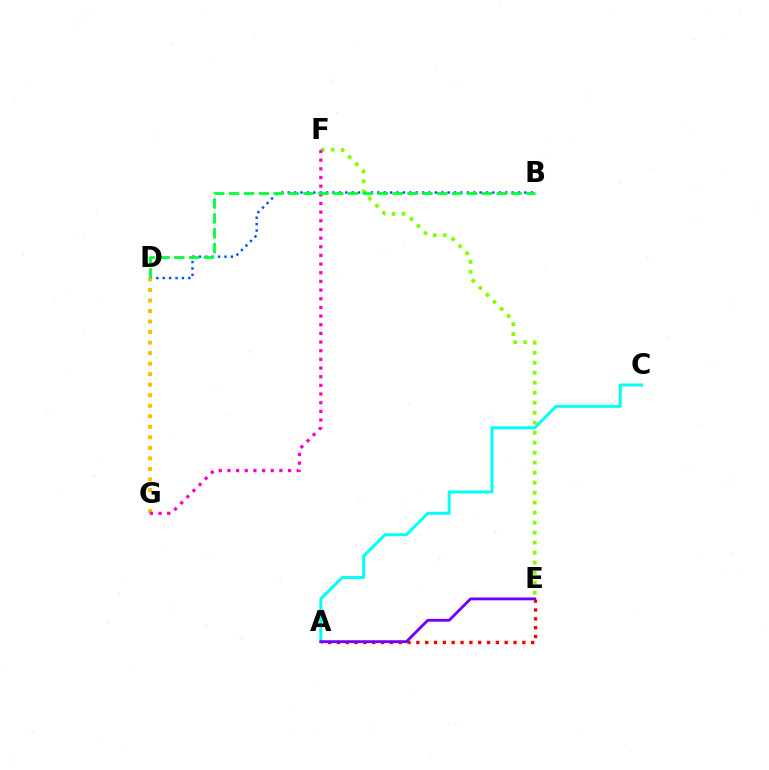{('B', 'D'): [{'color': '#004bff', 'line_style': 'dotted', 'thickness': 1.74}, {'color': '#00ff39', 'line_style': 'dashed', 'thickness': 2.02}], ('E', 'F'): [{'color': '#84ff00', 'line_style': 'dotted', 'thickness': 2.72}], ('D', 'G'): [{'color': '#ffbd00', 'line_style': 'dotted', 'thickness': 2.86}], ('A', 'C'): [{'color': '#00fff6', 'line_style': 'solid', 'thickness': 2.13}], ('A', 'E'): [{'color': '#ff0000', 'line_style': 'dotted', 'thickness': 2.4}, {'color': '#7200ff', 'line_style': 'solid', 'thickness': 2.04}], ('F', 'G'): [{'color': '#ff00cf', 'line_style': 'dotted', 'thickness': 2.35}]}